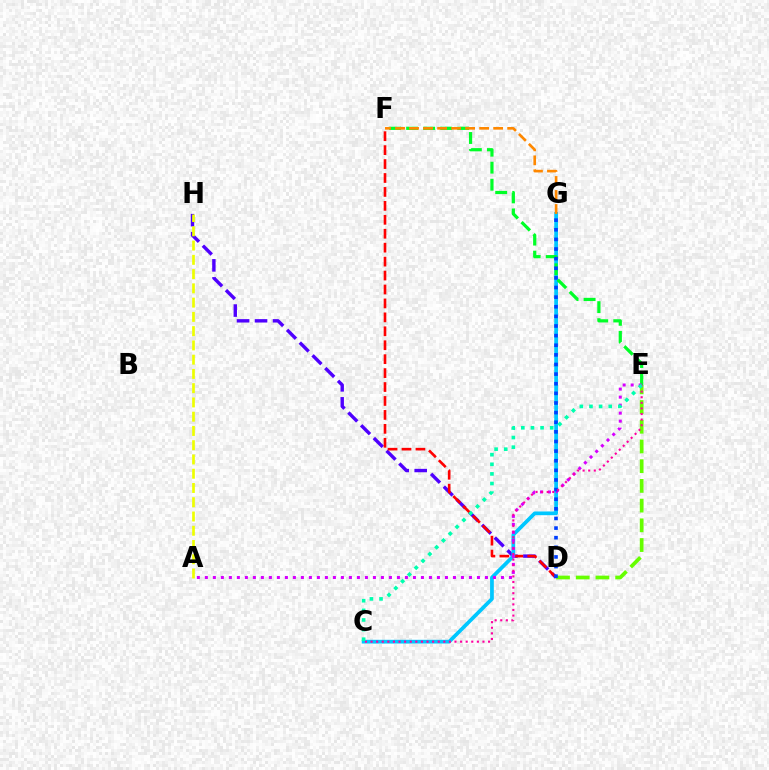{('D', 'H'): [{'color': '#4f00ff', 'line_style': 'dashed', 'thickness': 2.45}], ('D', 'F'): [{'color': '#ff0000', 'line_style': 'dashed', 'thickness': 1.89}], ('D', 'E'): [{'color': '#66ff00', 'line_style': 'dashed', 'thickness': 2.68}], ('C', 'G'): [{'color': '#00c7ff', 'line_style': 'solid', 'thickness': 2.69}], ('E', 'F'): [{'color': '#00ff27', 'line_style': 'dashed', 'thickness': 2.31}], ('A', 'H'): [{'color': '#eeff00', 'line_style': 'dashed', 'thickness': 1.94}], ('F', 'G'): [{'color': '#ff8800', 'line_style': 'dashed', 'thickness': 1.9}], ('A', 'E'): [{'color': '#d600ff', 'line_style': 'dotted', 'thickness': 2.17}], ('D', 'G'): [{'color': '#003fff', 'line_style': 'dotted', 'thickness': 2.61}], ('C', 'E'): [{'color': '#ff00a0', 'line_style': 'dotted', 'thickness': 1.52}, {'color': '#00ffaf', 'line_style': 'dotted', 'thickness': 2.62}]}